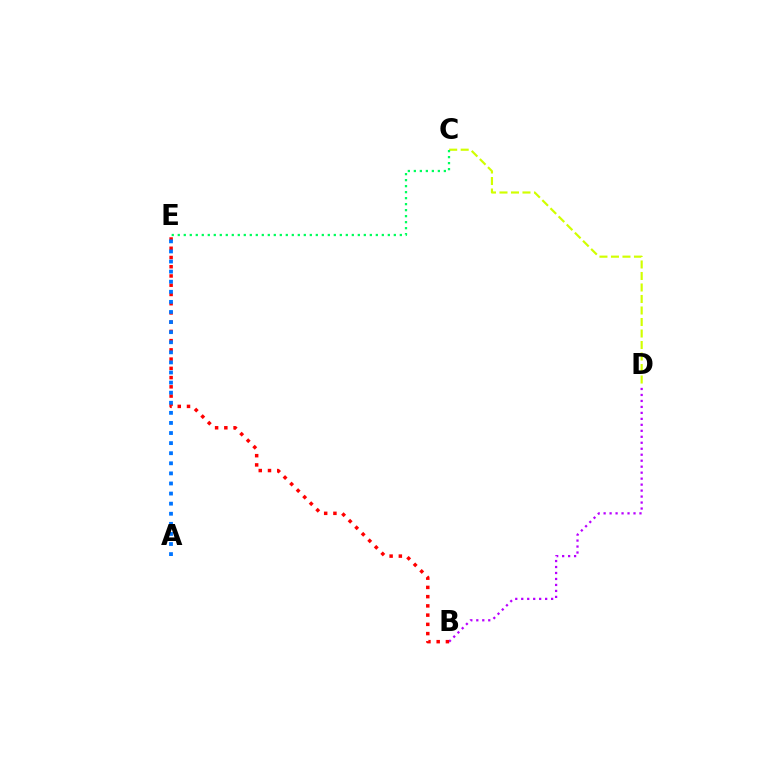{('B', 'D'): [{'color': '#b900ff', 'line_style': 'dotted', 'thickness': 1.62}], ('C', 'D'): [{'color': '#d1ff00', 'line_style': 'dashed', 'thickness': 1.56}], ('B', 'E'): [{'color': '#ff0000', 'line_style': 'dotted', 'thickness': 2.51}], ('C', 'E'): [{'color': '#00ff5c', 'line_style': 'dotted', 'thickness': 1.63}], ('A', 'E'): [{'color': '#0074ff', 'line_style': 'dotted', 'thickness': 2.74}]}